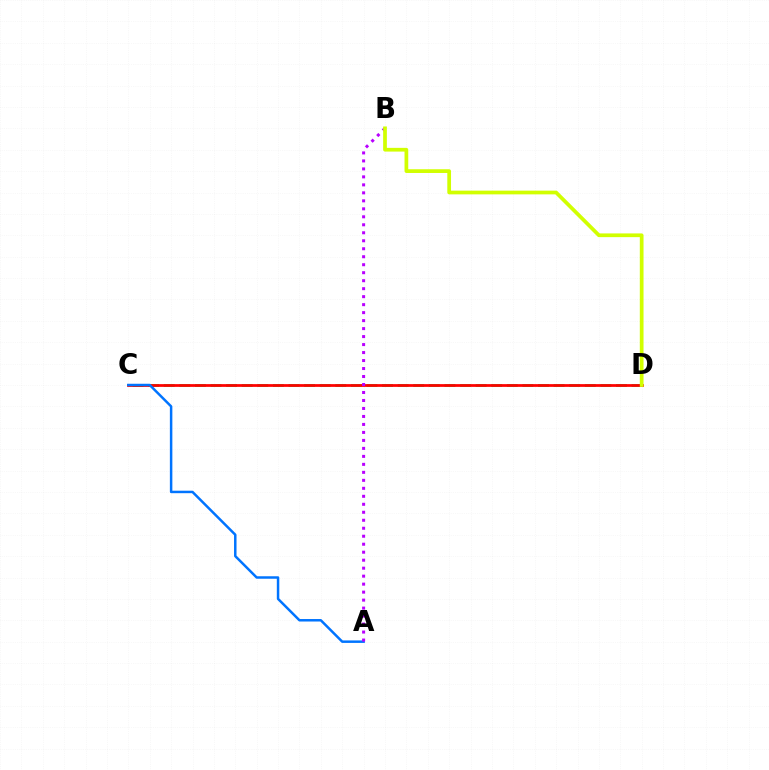{('C', 'D'): [{'color': '#00ff5c', 'line_style': 'dashed', 'thickness': 2.12}, {'color': '#ff0000', 'line_style': 'solid', 'thickness': 1.98}], ('A', 'C'): [{'color': '#0074ff', 'line_style': 'solid', 'thickness': 1.79}], ('A', 'B'): [{'color': '#b900ff', 'line_style': 'dotted', 'thickness': 2.17}], ('B', 'D'): [{'color': '#d1ff00', 'line_style': 'solid', 'thickness': 2.68}]}